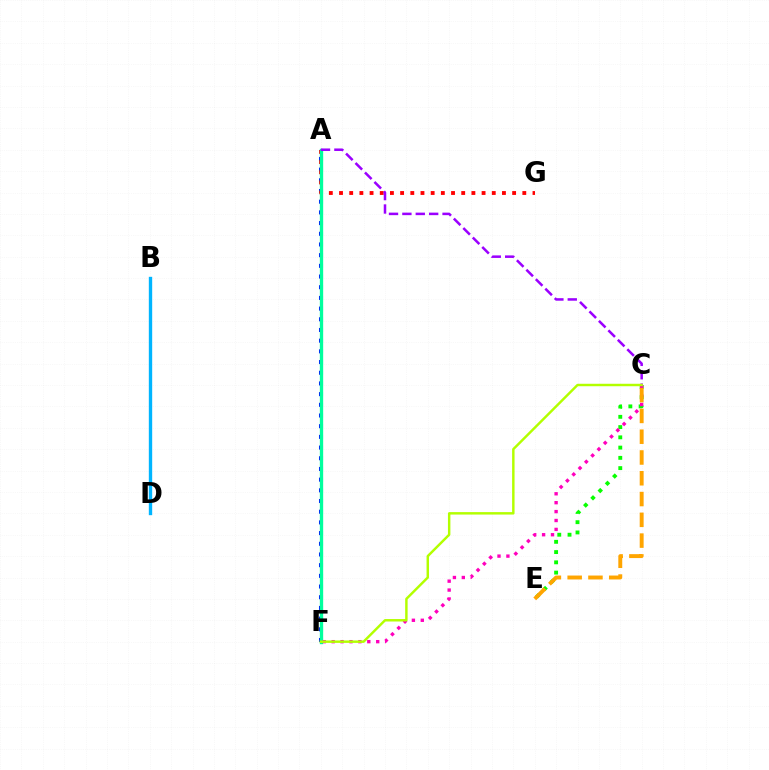{('A', 'F'): [{'color': '#0010ff', 'line_style': 'dotted', 'thickness': 2.9}, {'color': '#00ff9d', 'line_style': 'solid', 'thickness': 2.4}], ('B', 'D'): [{'color': '#00b5ff', 'line_style': 'solid', 'thickness': 2.42}], ('A', 'G'): [{'color': '#ff0000', 'line_style': 'dotted', 'thickness': 2.77}], ('C', 'E'): [{'color': '#08ff00', 'line_style': 'dotted', 'thickness': 2.79}, {'color': '#ffa500', 'line_style': 'dashed', 'thickness': 2.82}], ('C', 'F'): [{'color': '#ff00bd', 'line_style': 'dotted', 'thickness': 2.42}, {'color': '#b3ff00', 'line_style': 'solid', 'thickness': 1.76}], ('A', 'C'): [{'color': '#9b00ff', 'line_style': 'dashed', 'thickness': 1.82}]}